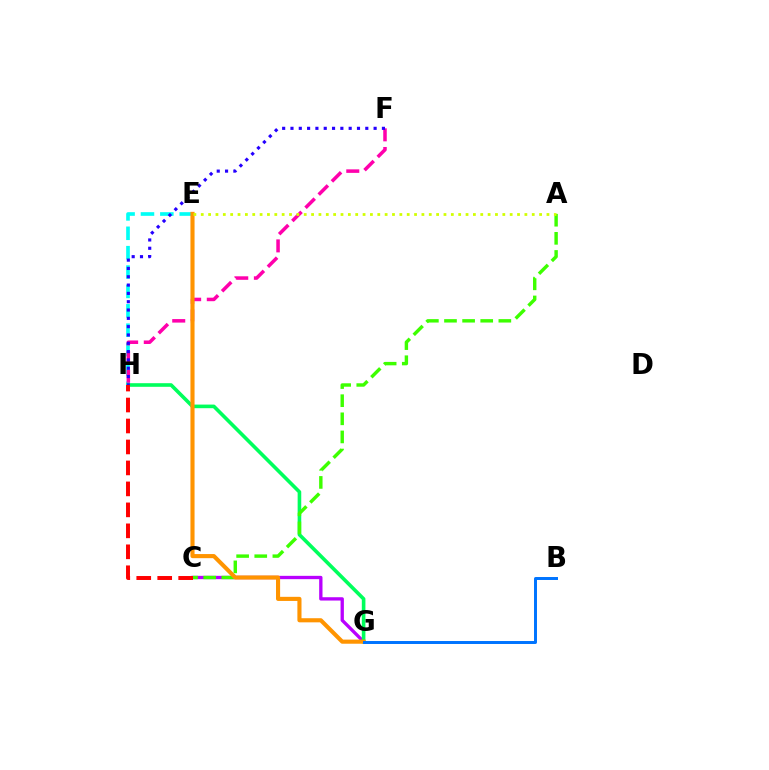{('C', 'G'): [{'color': '#b900ff', 'line_style': 'solid', 'thickness': 2.39}], ('E', 'H'): [{'color': '#00fff6', 'line_style': 'dashed', 'thickness': 2.63}], ('G', 'H'): [{'color': '#00ff5c', 'line_style': 'solid', 'thickness': 2.6}], ('F', 'H'): [{'color': '#ff00ac', 'line_style': 'dashed', 'thickness': 2.53}, {'color': '#2500ff', 'line_style': 'dotted', 'thickness': 2.26}], ('A', 'C'): [{'color': '#3dff00', 'line_style': 'dashed', 'thickness': 2.46}], ('E', 'G'): [{'color': '#ff9400', 'line_style': 'solid', 'thickness': 2.96}], ('C', 'H'): [{'color': '#ff0000', 'line_style': 'dashed', 'thickness': 2.85}], ('A', 'E'): [{'color': '#d1ff00', 'line_style': 'dotted', 'thickness': 2.0}], ('B', 'G'): [{'color': '#0074ff', 'line_style': 'solid', 'thickness': 2.14}]}